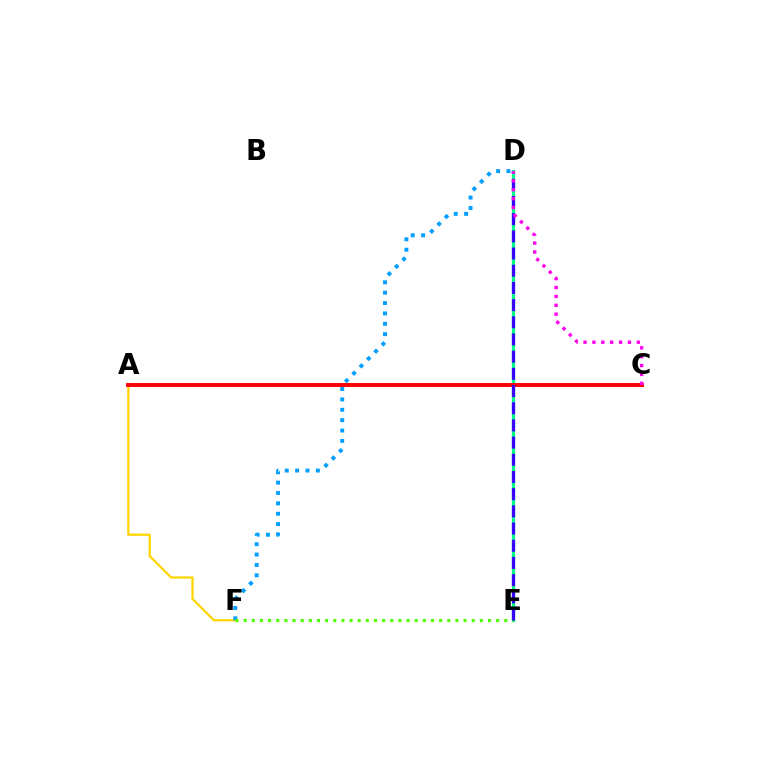{('A', 'F'): [{'color': '#ffd500', 'line_style': 'solid', 'thickness': 1.62}], ('D', 'E'): [{'color': '#00ff86', 'line_style': 'solid', 'thickness': 2.31}, {'color': '#3700ff', 'line_style': 'dashed', 'thickness': 2.34}], ('D', 'F'): [{'color': '#009eff', 'line_style': 'dotted', 'thickness': 2.82}], ('A', 'C'): [{'color': '#ff0000', 'line_style': 'solid', 'thickness': 2.82}], ('E', 'F'): [{'color': '#4fff00', 'line_style': 'dotted', 'thickness': 2.21}], ('C', 'D'): [{'color': '#ff00ed', 'line_style': 'dotted', 'thickness': 2.41}]}